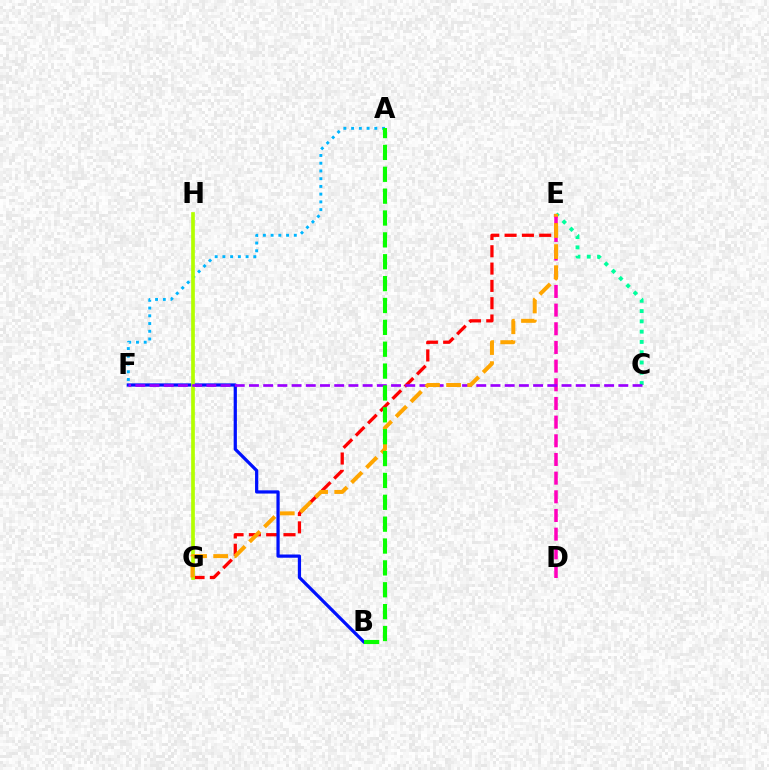{('E', 'G'): [{'color': '#ff0000', 'line_style': 'dashed', 'thickness': 2.35}, {'color': '#ffa500', 'line_style': 'dashed', 'thickness': 2.86}], ('C', 'E'): [{'color': '#00ff9d', 'line_style': 'dotted', 'thickness': 2.79}], ('B', 'F'): [{'color': '#0010ff', 'line_style': 'solid', 'thickness': 2.33}], ('A', 'F'): [{'color': '#00b5ff', 'line_style': 'dotted', 'thickness': 2.1}], ('G', 'H'): [{'color': '#b3ff00', 'line_style': 'solid', 'thickness': 2.66}], ('D', 'E'): [{'color': '#ff00bd', 'line_style': 'dashed', 'thickness': 2.54}], ('C', 'F'): [{'color': '#9b00ff', 'line_style': 'dashed', 'thickness': 1.93}], ('A', 'B'): [{'color': '#08ff00', 'line_style': 'dashed', 'thickness': 2.97}]}